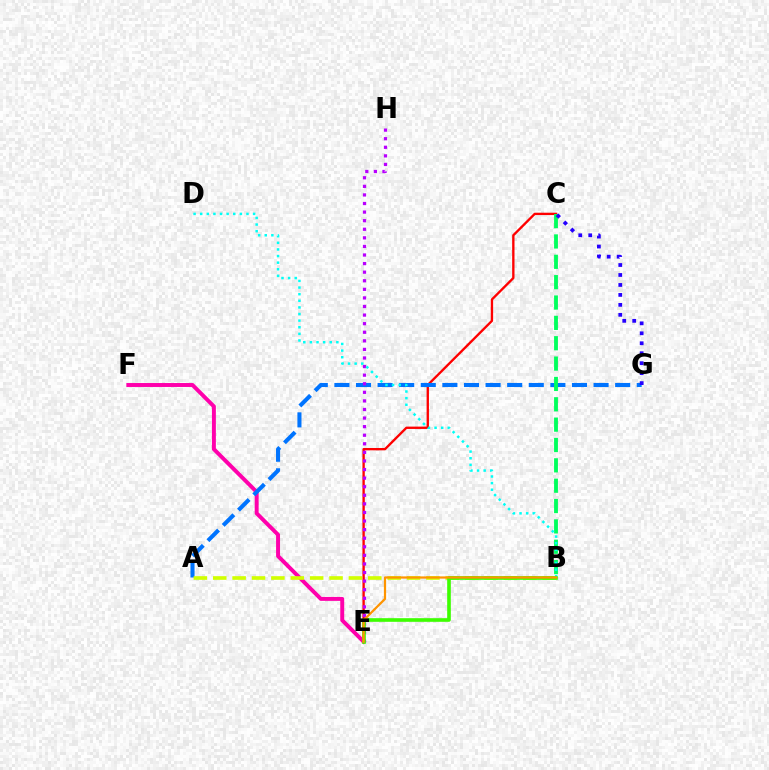{('C', 'E'): [{'color': '#ff0000', 'line_style': 'solid', 'thickness': 1.69}], ('E', 'F'): [{'color': '#ff00ac', 'line_style': 'solid', 'thickness': 2.84}], ('A', 'G'): [{'color': '#0074ff', 'line_style': 'dashed', 'thickness': 2.93}], ('E', 'H'): [{'color': '#b900ff', 'line_style': 'dotted', 'thickness': 2.33}], ('B', 'C'): [{'color': '#00ff5c', 'line_style': 'dashed', 'thickness': 2.76}], ('B', 'D'): [{'color': '#00fff6', 'line_style': 'dotted', 'thickness': 1.8}], ('A', 'B'): [{'color': '#d1ff00', 'line_style': 'dashed', 'thickness': 2.63}], ('B', 'E'): [{'color': '#3dff00', 'line_style': 'solid', 'thickness': 2.61}, {'color': '#ff9400', 'line_style': 'solid', 'thickness': 1.6}], ('C', 'G'): [{'color': '#2500ff', 'line_style': 'dotted', 'thickness': 2.71}]}